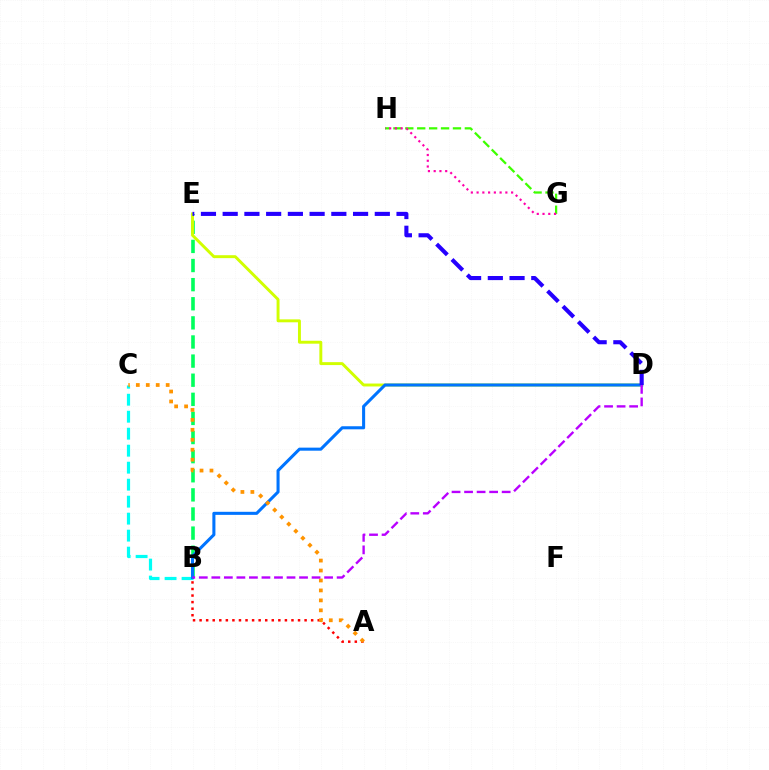{('B', 'E'): [{'color': '#00ff5c', 'line_style': 'dashed', 'thickness': 2.6}], ('A', 'B'): [{'color': '#ff0000', 'line_style': 'dotted', 'thickness': 1.78}], ('D', 'E'): [{'color': '#d1ff00', 'line_style': 'solid', 'thickness': 2.11}, {'color': '#2500ff', 'line_style': 'dashed', 'thickness': 2.95}], ('B', 'C'): [{'color': '#00fff6', 'line_style': 'dashed', 'thickness': 2.31}], ('G', 'H'): [{'color': '#3dff00', 'line_style': 'dashed', 'thickness': 1.62}, {'color': '#ff00ac', 'line_style': 'dotted', 'thickness': 1.56}], ('B', 'D'): [{'color': '#0074ff', 'line_style': 'solid', 'thickness': 2.2}, {'color': '#b900ff', 'line_style': 'dashed', 'thickness': 1.7}], ('A', 'C'): [{'color': '#ff9400', 'line_style': 'dotted', 'thickness': 2.7}]}